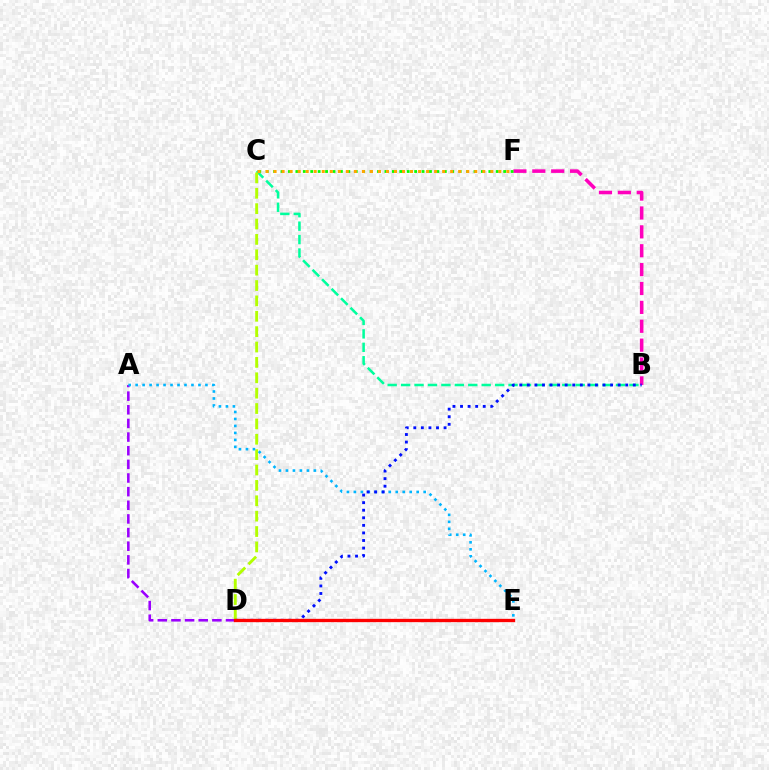{('B', 'F'): [{'color': '#ff00bd', 'line_style': 'dashed', 'thickness': 2.57}], ('B', 'C'): [{'color': '#00ff9d', 'line_style': 'dashed', 'thickness': 1.82}], ('C', 'D'): [{'color': '#b3ff00', 'line_style': 'dashed', 'thickness': 2.09}], ('A', 'D'): [{'color': '#9b00ff', 'line_style': 'dashed', 'thickness': 1.85}], ('A', 'E'): [{'color': '#00b5ff', 'line_style': 'dotted', 'thickness': 1.9}], ('C', 'F'): [{'color': '#08ff00', 'line_style': 'dotted', 'thickness': 2.02}, {'color': '#ffa500', 'line_style': 'dotted', 'thickness': 2.18}], ('B', 'D'): [{'color': '#0010ff', 'line_style': 'dotted', 'thickness': 2.06}], ('D', 'E'): [{'color': '#ff0000', 'line_style': 'solid', 'thickness': 2.39}]}